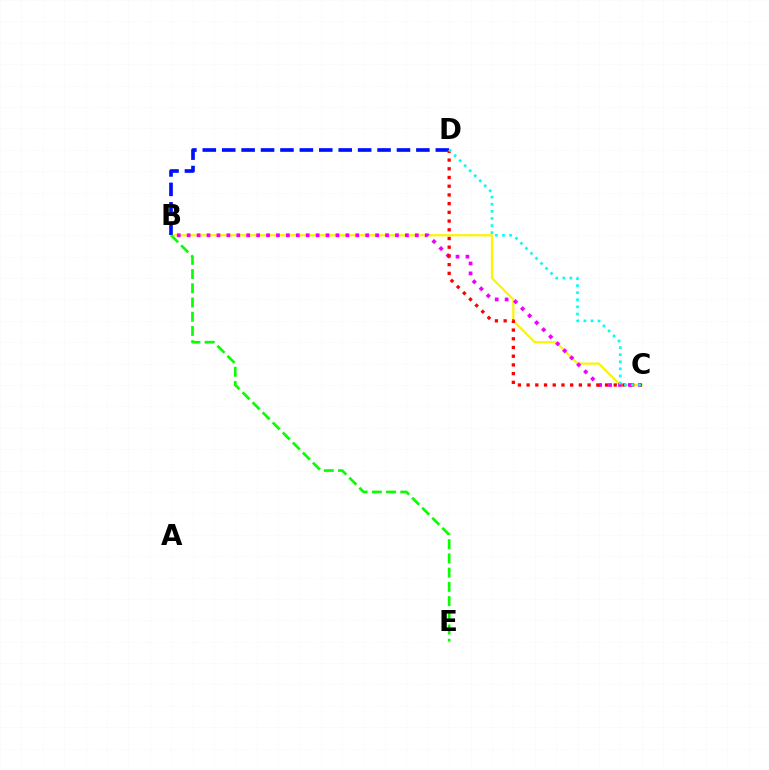{('B', 'C'): [{'color': '#fcf500', 'line_style': 'solid', 'thickness': 1.6}, {'color': '#ee00ff', 'line_style': 'dotted', 'thickness': 2.69}], ('B', 'D'): [{'color': '#0010ff', 'line_style': 'dashed', 'thickness': 2.64}], ('B', 'E'): [{'color': '#08ff00', 'line_style': 'dashed', 'thickness': 1.93}], ('C', 'D'): [{'color': '#ff0000', 'line_style': 'dotted', 'thickness': 2.37}, {'color': '#00fff6', 'line_style': 'dotted', 'thickness': 1.93}]}